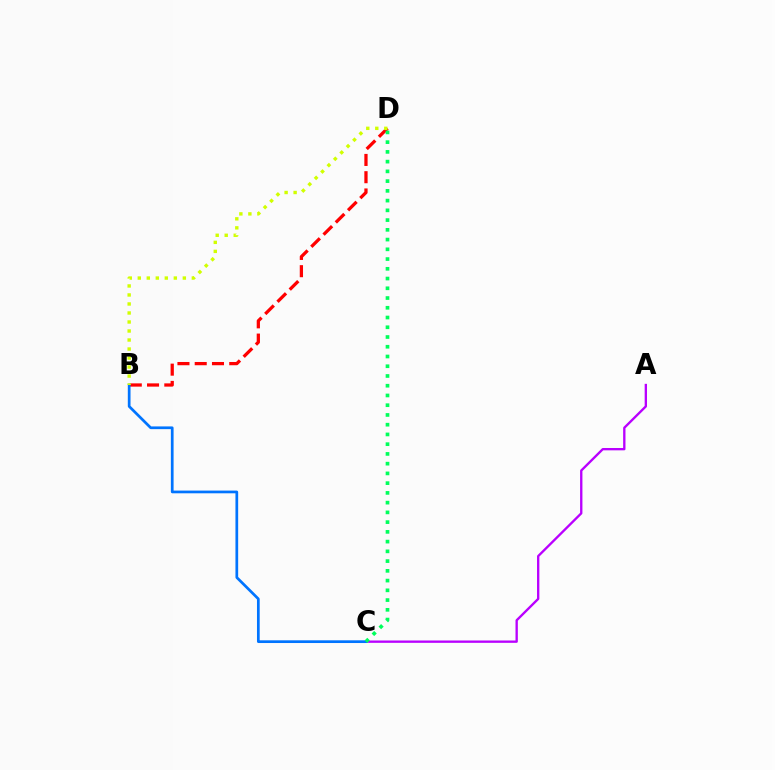{('B', 'D'): [{'color': '#ff0000', 'line_style': 'dashed', 'thickness': 2.35}, {'color': '#d1ff00', 'line_style': 'dotted', 'thickness': 2.45}], ('A', 'C'): [{'color': '#b900ff', 'line_style': 'solid', 'thickness': 1.68}], ('B', 'C'): [{'color': '#0074ff', 'line_style': 'solid', 'thickness': 1.96}], ('C', 'D'): [{'color': '#00ff5c', 'line_style': 'dotted', 'thickness': 2.65}]}